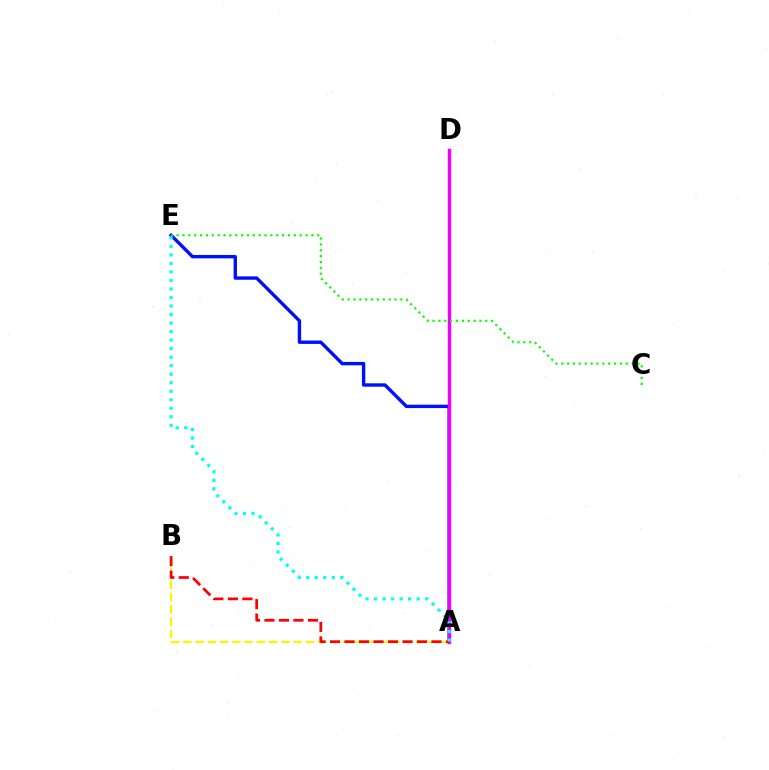{('A', 'E'): [{'color': '#0010ff', 'line_style': 'solid', 'thickness': 2.44}, {'color': '#00fff6', 'line_style': 'dotted', 'thickness': 2.32}], ('A', 'D'): [{'color': '#ee00ff', 'line_style': 'solid', 'thickness': 2.46}], ('C', 'E'): [{'color': '#08ff00', 'line_style': 'dotted', 'thickness': 1.59}], ('A', 'B'): [{'color': '#fcf500', 'line_style': 'dashed', 'thickness': 1.67}, {'color': '#ff0000', 'line_style': 'dashed', 'thickness': 1.97}]}